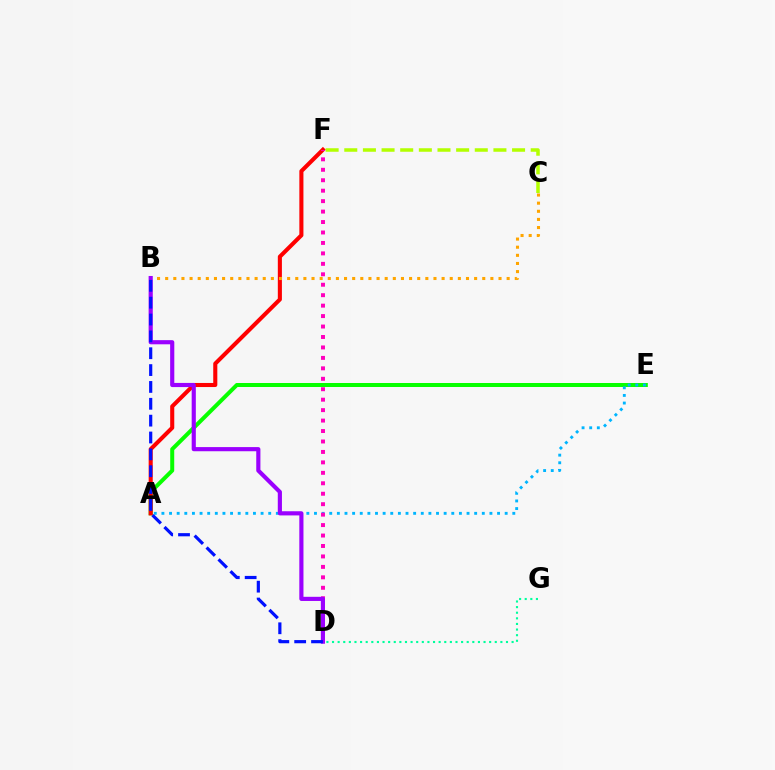{('A', 'E'): [{'color': '#08ff00', 'line_style': 'solid', 'thickness': 2.88}, {'color': '#00b5ff', 'line_style': 'dotted', 'thickness': 2.07}], ('A', 'F'): [{'color': '#ff0000', 'line_style': 'solid', 'thickness': 2.94}], ('B', 'C'): [{'color': '#ffa500', 'line_style': 'dotted', 'thickness': 2.21}], ('D', 'F'): [{'color': '#ff00bd', 'line_style': 'dotted', 'thickness': 2.84}], ('C', 'F'): [{'color': '#b3ff00', 'line_style': 'dashed', 'thickness': 2.53}], ('D', 'G'): [{'color': '#00ff9d', 'line_style': 'dotted', 'thickness': 1.52}], ('B', 'D'): [{'color': '#9b00ff', 'line_style': 'solid', 'thickness': 2.99}, {'color': '#0010ff', 'line_style': 'dashed', 'thickness': 2.29}]}